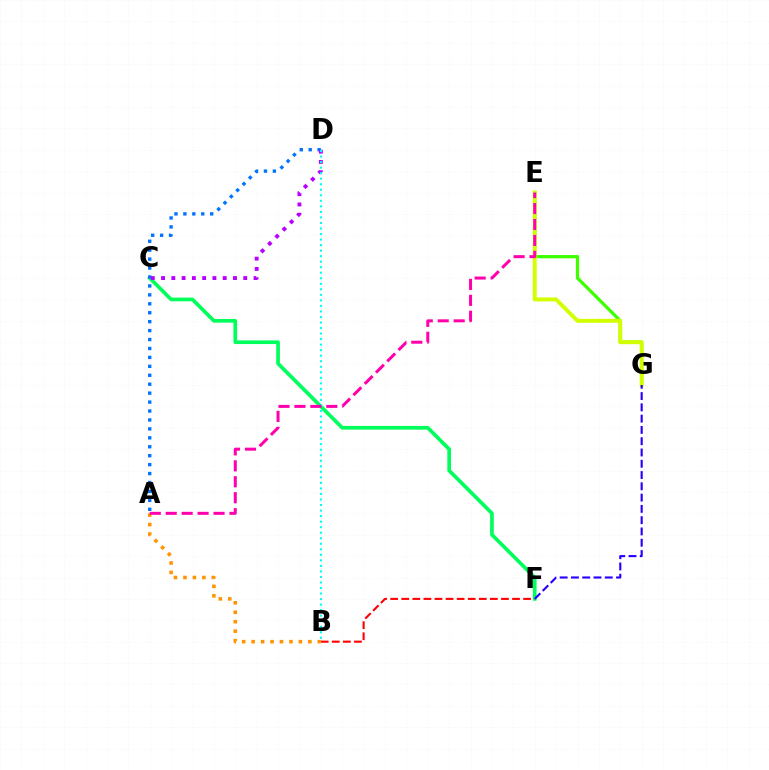{('B', 'F'): [{'color': '#ff0000', 'line_style': 'dashed', 'thickness': 1.5}], ('E', 'G'): [{'color': '#3dff00', 'line_style': 'solid', 'thickness': 2.33}, {'color': '#d1ff00', 'line_style': 'solid', 'thickness': 2.83}], ('C', 'F'): [{'color': '#00ff5c', 'line_style': 'solid', 'thickness': 2.65}], ('A', 'D'): [{'color': '#0074ff', 'line_style': 'dotted', 'thickness': 2.43}], ('F', 'G'): [{'color': '#2500ff', 'line_style': 'dashed', 'thickness': 1.53}], ('C', 'D'): [{'color': '#b900ff', 'line_style': 'dotted', 'thickness': 2.79}], ('B', 'D'): [{'color': '#00fff6', 'line_style': 'dotted', 'thickness': 1.5}], ('A', 'B'): [{'color': '#ff9400', 'line_style': 'dotted', 'thickness': 2.57}], ('A', 'E'): [{'color': '#ff00ac', 'line_style': 'dashed', 'thickness': 2.17}]}